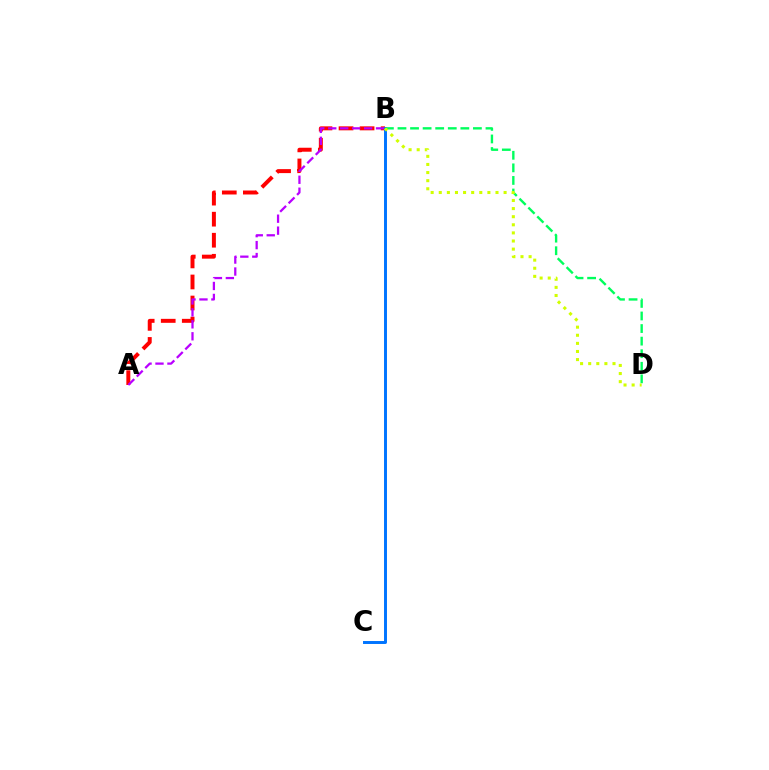{('A', 'B'): [{'color': '#ff0000', 'line_style': 'dashed', 'thickness': 2.86}, {'color': '#b900ff', 'line_style': 'dashed', 'thickness': 1.62}], ('B', 'D'): [{'color': '#00ff5c', 'line_style': 'dashed', 'thickness': 1.71}, {'color': '#d1ff00', 'line_style': 'dotted', 'thickness': 2.2}], ('B', 'C'): [{'color': '#0074ff', 'line_style': 'solid', 'thickness': 2.13}]}